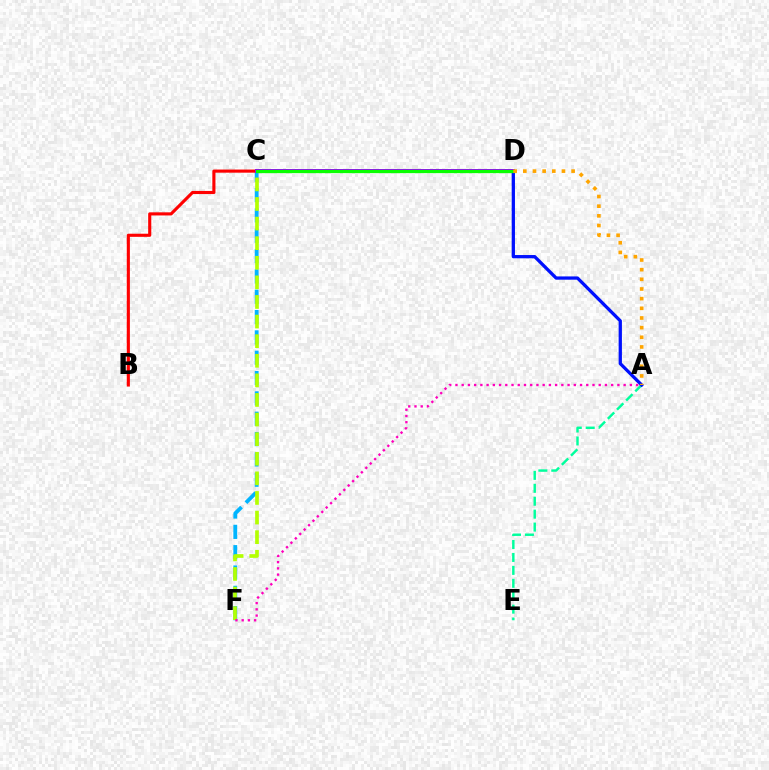{('C', 'F'): [{'color': '#00b5ff', 'line_style': 'dashed', 'thickness': 2.76}, {'color': '#b3ff00', 'line_style': 'dashed', 'thickness': 2.66}], ('A', 'E'): [{'color': '#00ff9d', 'line_style': 'dashed', 'thickness': 1.76}], ('A', 'D'): [{'color': '#0010ff', 'line_style': 'solid', 'thickness': 2.36}, {'color': '#ffa500', 'line_style': 'dotted', 'thickness': 2.62}], ('B', 'C'): [{'color': '#ff0000', 'line_style': 'solid', 'thickness': 2.25}], ('C', 'D'): [{'color': '#9b00ff', 'line_style': 'solid', 'thickness': 2.88}, {'color': '#08ff00', 'line_style': 'solid', 'thickness': 2.36}], ('A', 'F'): [{'color': '#ff00bd', 'line_style': 'dotted', 'thickness': 1.69}]}